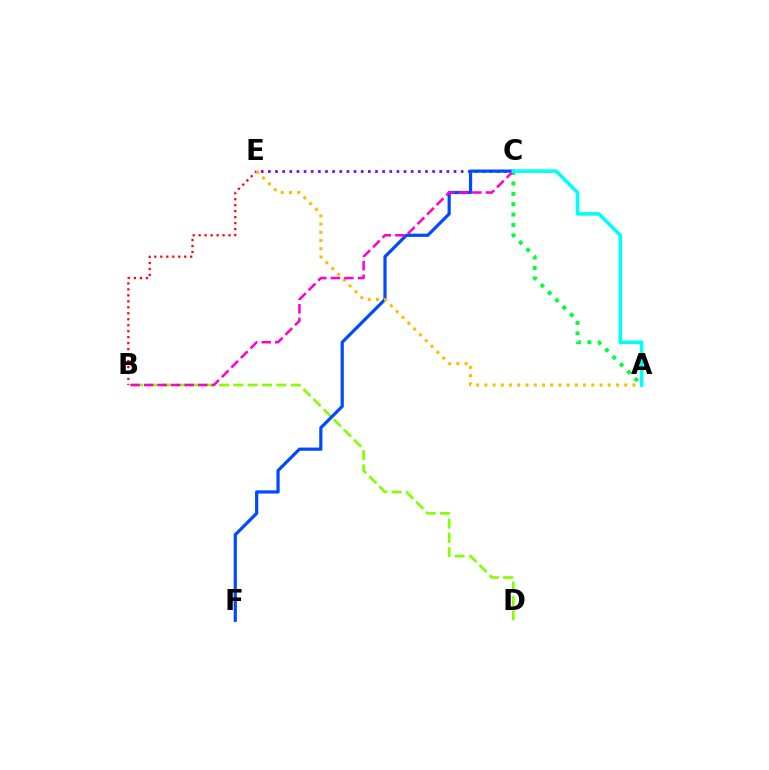{('B', 'E'): [{'color': '#ff0000', 'line_style': 'dotted', 'thickness': 1.62}], ('C', 'E'): [{'color': '#7200ff', 'line_style': 'dotted', 'thickness': 1.94}], ('B', 'D'): [{'color': '#84ff00', 'line_style': 'dashed', 'thickness': 1.95}], ('A', 'C'): [{'color': '#00ff39', 'line_style': 'dotted', 'thickness': 2.82}, {'color': '#00fff6', 'line_style': 'solid', 'thickness': 2.58}], ('C', 'F'): [{'color': '#004bff', 'line_style': 'solid', 'thickness': 2.31}], ('A', 'E'): [{'color': '#ffbd00', 'line_style': 'dotted', 'thickness': 2.24}], ('B', 'C'): [{'color': '#ff00cf', 'line_style': 'dashed', 'thickness': 1.84}]}